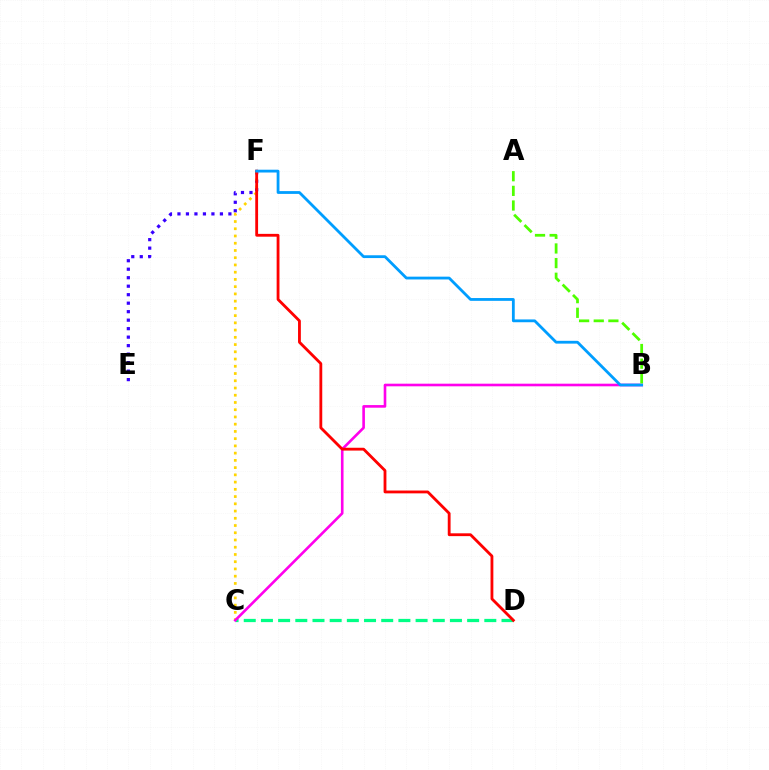{('C', 'D'): [{'color': '#00ff86', 'line_style': 'dashed', 'thickness': 2.33}], ('E', 'F'): [{'color': '#3700ff', 'line_style': 'dotted', 'thickness': 2.31}], ('C', 'F'): [{'color': '#ffd500', 'line_style': 'dotted', 'thickness': 1.97}], ('B', 'C'): [{'color': '#ff00ed', 'line_style': 'solid', 'thickness': 1.89}], ('D', 'F'): [{'color': '#ff0000', 'line_style': 'solid', 'thickness': 2.03}], ('B', 'F'): [{'color': '#009eff', 'line_style': 'solid', 'thickness': 2.02}], ('A', 'B'): [{'color': '#4fff00', 'line_style': 'dashed', 'thickness': 1.99}]}